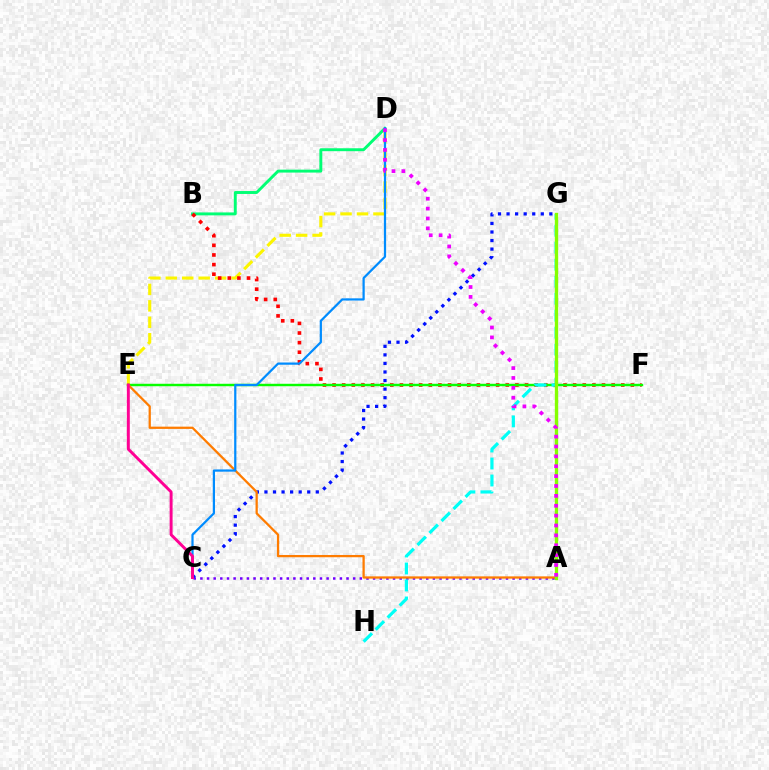{('D', 'E'): [{'color': '#fcf500', 'line_style': 'dashed', 'thickness': 2.24}], ('B', 'D'): [{'color': '#00ff74', 'line_style': 'solid', 'thickness': 2.1}], ('A', 'C'): [{'color': '#7200ff', 'line_style': 'dotted', 'thickness': 1.8}], ('B', 'F'): [{'color': '#ff0000', 'line_style': 'dotted', 'thickness': 2.61}], ('E', 'F'): [{'color': '#08ff00', 'line_style': 'solid', 'thickness': 1.76}], ('C', 'G'): [{'color': '#0010ff', 'line_style': 'dotted', 'thickness': 2.33}], ('A', 'E'): [{'color': '#ff7c00', 'line_style': 'solid', 'thickness': 1.63}], ('C', 'D'): [{'color': '#008cff', 'line_style': 'solid', 'thickness': 1.6}], ('G', 'H'): [{'color': '#00fff6', 'line_style': 'dashed', 'thickness': 2.31}], ('A', 'G'): [{'color': '#84ff00', 'line_style': 'solid', 'thickness': 2.41}], ('A', 'D'): [{'color': '#ee00ff', 'line_style': 'dotted', 'thickness': 2.68}], ('C', 'E'): [{'color': '#ff0094', 'line_style': 'solid', 'thickness': 2.12}]}